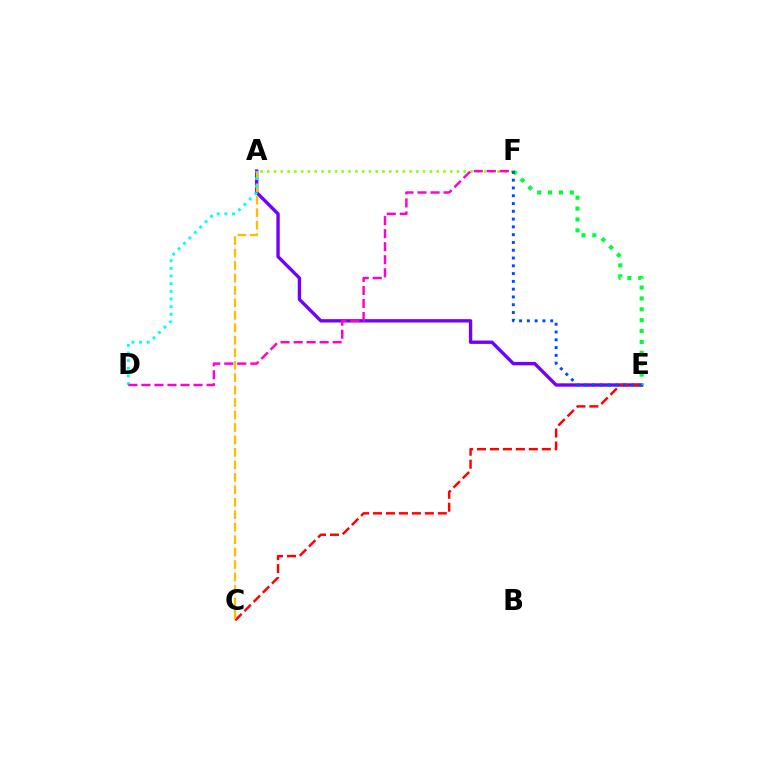{('A', 'E'): [{'color': '#7200ff', 'line_style': 'solid', 'thickness': 2.42}], ('C', 'E'): [{'color': '#ff0000', 'line_style': 'dashed', 'thickness': 1.76}], ('A', 'C'): [{'color': '#ffbd00', 'line_style': 'dashed', 'thickness': 1.69}], ('A', 'D'): [{'color': '#00fff6', 'line_style': 'dotted', 'thickness': 2.08}], ('E', 'F'): [{'color': '#00ff39', 'line_style': 'dotted', 'thickness': 2.96}, {'color': '#004bff', 'line_style': 'dotted', 'thickness': 2.11}], ('A', 'F'): [{'color': '#84ff00', 'line_style': 'dotted', 'thickness': 1.84}], ('D', 'F'): [{'color': '#ff00cf', 'line_style': 'dashed', 'thickness': 1.77}]}